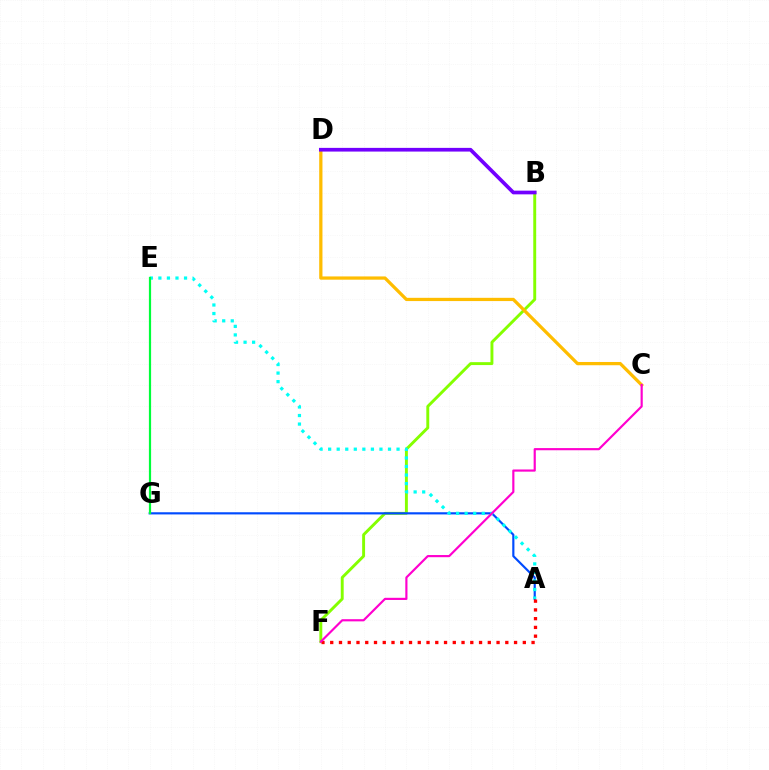{('B', 'F'): [{'color': '#84ff00', 'line_style': 'solid', 'thickness': 2.1}], ('A', 'G'): [{'color': '#004bff', 'line_style': 'solid', 'thickness': 1.56}], ('A', 'E'): [{'color': '#00fff6', 'line_style': 'dotted', 'thickness': 2.32}], ('E', 'G'): [{'color': '#00ff39', 'line_style': 'solid', 'thickness': 1.58}], ('C', 'D'): [{'color': '#ffbd00', 'line_style': 'solid', 'thickness': 2.34}], ('B', 'D'): [{'color': '#7200ff', 'line_style': 'solid', 'thickness': 2.66}], ('A', 'F'): [{'color': '#ff0000', 'line_style': 'dotted', 'thickness': 2.38}], ('C', 'F'): [{'color': '#ff00cf', 'line_style': 'solid', 'thickness': 1.56}]}